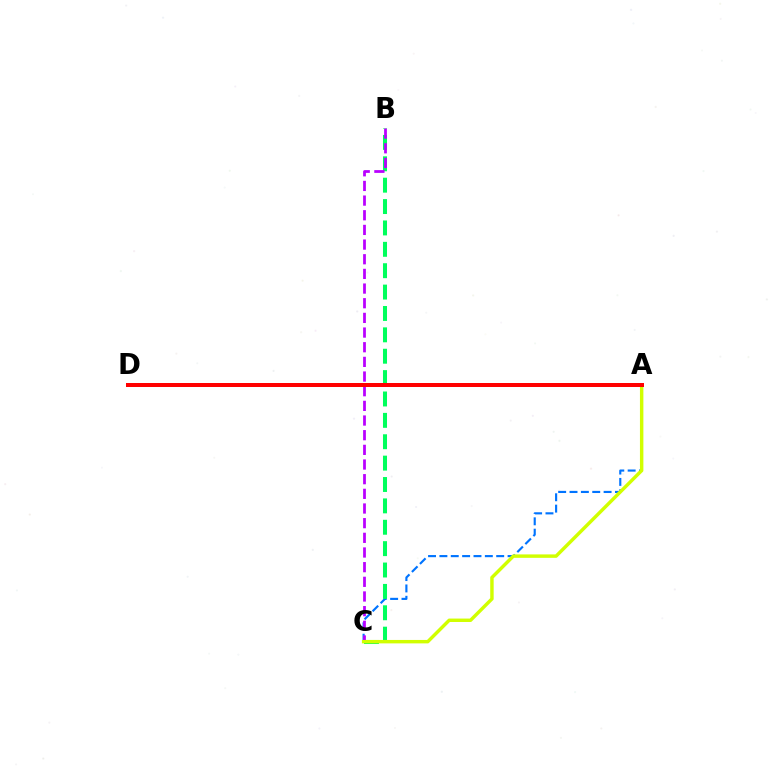{('A', 'C'): [{'color': '#0074ff', 'line_style': 'dashed', 'thickness': 1.54}, {'color': '#d1ff00', 'line_style': 'solid', 'thickness': 2.47}], ('B', 'C'): [{'color': '#00ff5c', 'line_style': 'dashed', 'thickness': 2.9}, {'color': '#b900ff', 'line_style': 'dashed', 'thickness': 1.99}], ('A', 'D'): [{'color': '#ff0000', 'line_style': 'solid', 'thickness': 2.88}]}